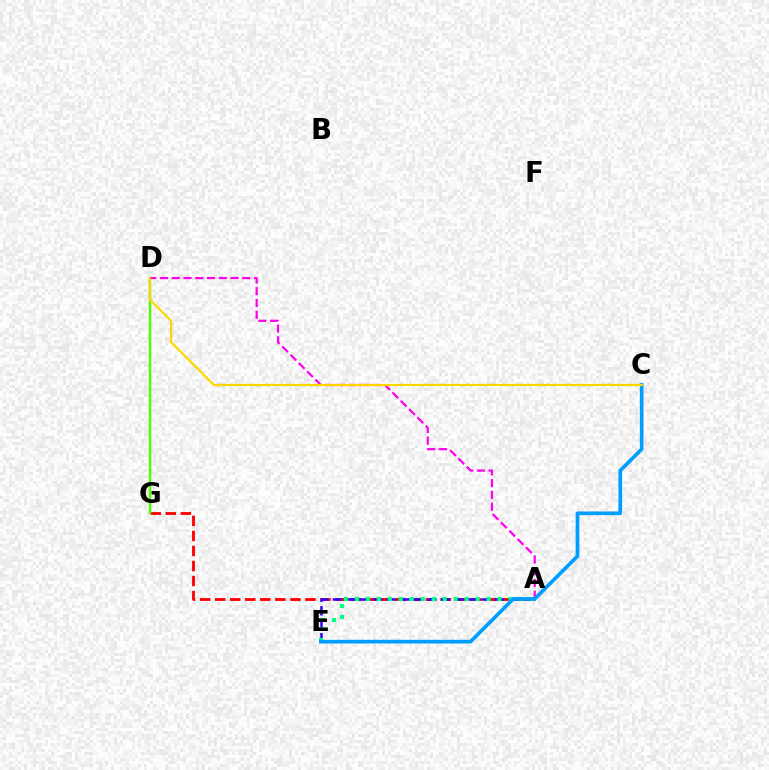{('A', 'G'): [{'color': '#ff0000', 'line_style': 'dashed', 'thickness': 2.04}], ('D', 'G'): [{'color': '#4fff00', 'line_style': 'solid', 'thickness': 1.74}], ('A', 'E'): [{'color': '#3700ff', 'line_style': 'dashed', 'thickness': 1.84}, {'color': '#00ff86', 'line_style': 'dotted', 'thickness': 2.98}], ('A', 'D'): [{'color': '#ff00ed', 'line_style': 'dashed', 'thickness': 1.6}], ('C', 'E'): [{'color': '#009eff', 'line_style': 'solid', 'thickness': 2.64}], ('C', 'D'): [{'color': '#ffd500', 'line_style': 'solid', 'thickness': 1.58}]}